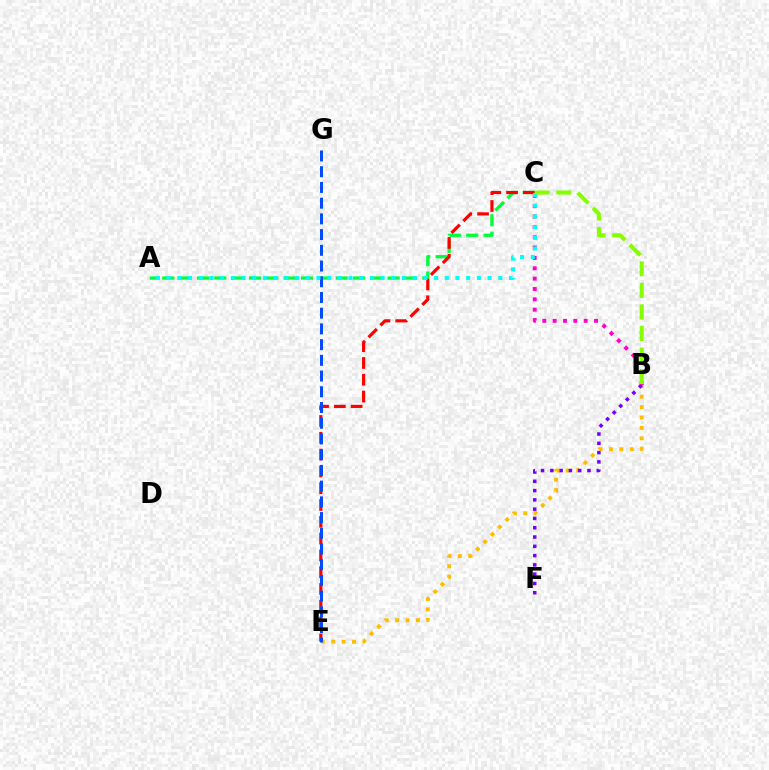{('A', 'C'): [{'color': '#00ff39', 'line_style': 'dashed', 'thickness': 2.36}, {'color': '#00fff6', 'line_style': 'dotted', 'thickness': 2.91}], ('B', 'E'): [{'color': '#ffbd00', 'line_style': 'dotted', 'thickness': 2.82}], ('C', 'E'): [{'color': '#ff0000', 'line_style': 'dashed', 'thickness': 2.28}], ('E', 'G'): [{'color': '#004bff', 'line_style': 'dashed', 'thickness': 2.14}], ('B', 'F'): [{'color': '#7200ff', 'line_style': 'dotted', 'thickness': 2.52}], ('B', 'C'): [{'color': '#ff00cf', 'line_style': 'dotted', 'thickness': 2.81}, {'color': '#84ff00', 'line_style': 'dashed', 'thickness': 2.93}]}